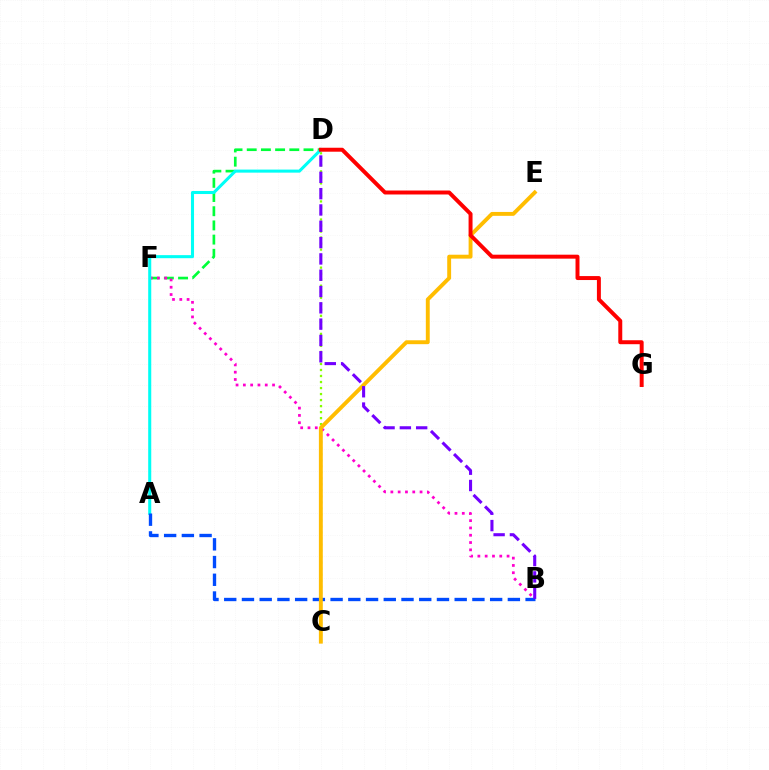{('D', 'F'): [{'color': '#00ff39', 'line_style': 'dashed', 'thickness': 1.93}], ('C', 'D'): [{'color': '#84ff00', 'line_style': 'dotted', 'thickness': 1.64}], ('B', 'F'): [{'color': '#ff00cf', 'line_style': 'dotted', 'thickness': 1.98}], ('A', 'D'): [{'color': '#00fff6', 'line_style': 'solid', 'thickness': 2.2}], ('A', 'B'): [{'color': '#004bff', 'line_style': 'dashed', 'thickness': 2.41}], ('C', 'E'): [{'color': '#ffbd00', 'line_style': 'solid', 'thickness': 2.8}], ('B', 'D'): [{'color': '#7200ff', 'line_style': 'dashed', 'thickness': 2.22}], ('D', 'G'): [{'color': '#ff0000', 'line_style': 'solid', 'thickness': 2.85}]}